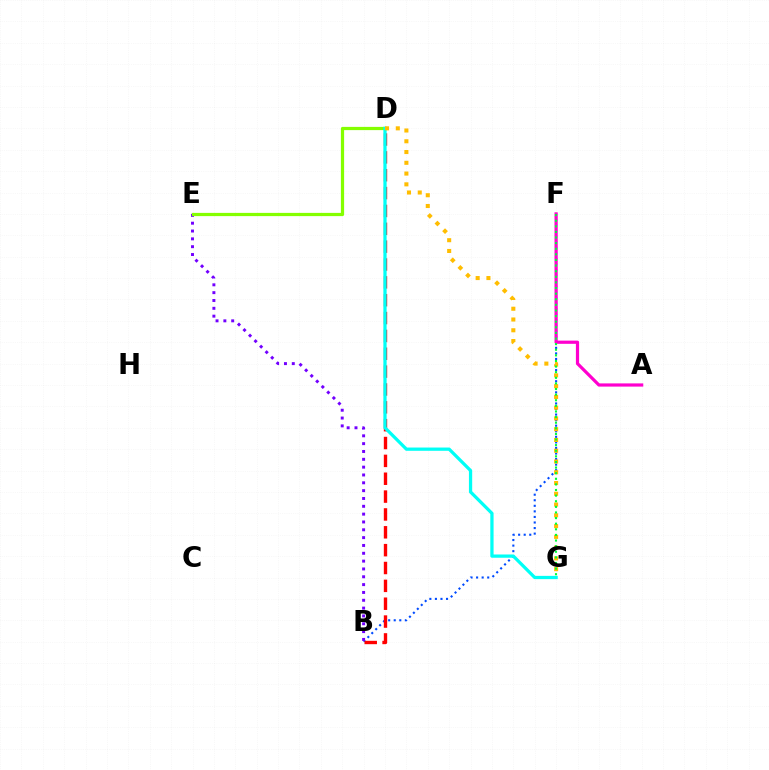{('B', 'F'): [{'color': '#004bff', 'line_style': 'dotted', 'thickness': 1.51}], ('B', 'D'): [{'color': '#ff0000', 'line_style': 'dashed', 'thickness': 2.43}], ('A', 'F'): [{'color': '#ff00cf', 'line_style': 'solid', 'thickness': 2.31}], ('B', 'E'): [{'color': '#7200ff', 'line_style': 'dotted', 'thickness': 2.13}], ('D', 'E'): [{'color': '#84ff00', 'line_style': 'solid', 'thickness': 2.32}], ('D', 'G'): [{'color': '#00fff6', 'line_style': 'solid', 'thickness': 2.35}, {'color': '#ffbd00', 'line_style': 'dotted', 'thickness': 2.92}], ('F', 'G'): [{'color': '#00ff39', 'line_style': 'dotted', 'thickness': 1.52}]}